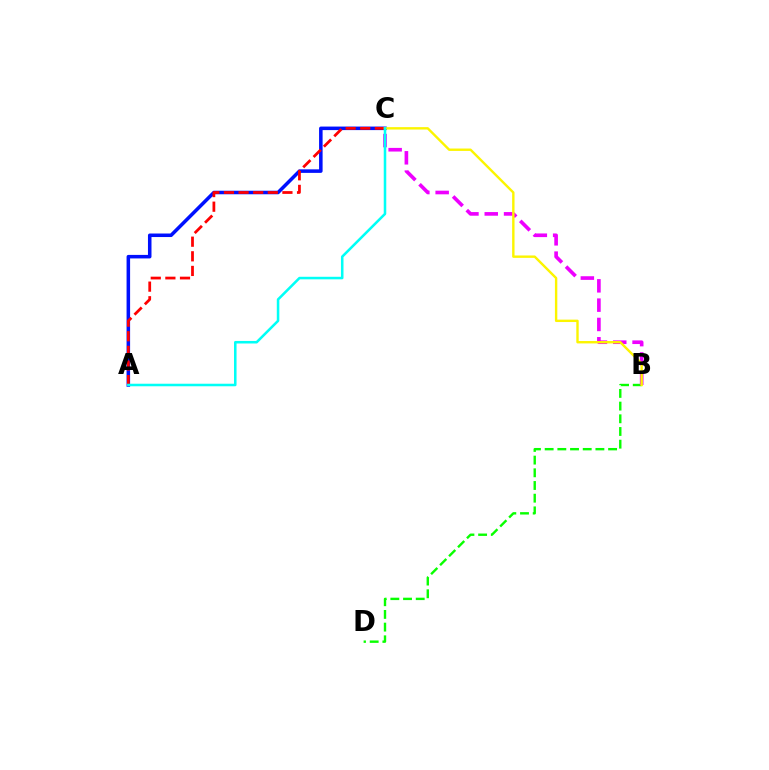{('A', 'C'): [{'color': '#0010ff', 'line_style': 'solid', 'thickness': 2.54}, {'color': '#ff0000', 'line_style': 'dashed', 'thickness': 1.99}, {'color': '#00fff6', 'line_style': 'solid', 'thickness': 1.83}], ('B', 'D'): [{'color': '#08ff00', 'line_style': 'dashed', 'thickness': 1.72}], ('B', 'C'): [{'color': '#ee00ff', 'line_style': 'dashed', 'thickness': 2.62}, {'color': '#fcf500', 'line_style': 'solid', 'thickness': 1.72}]}